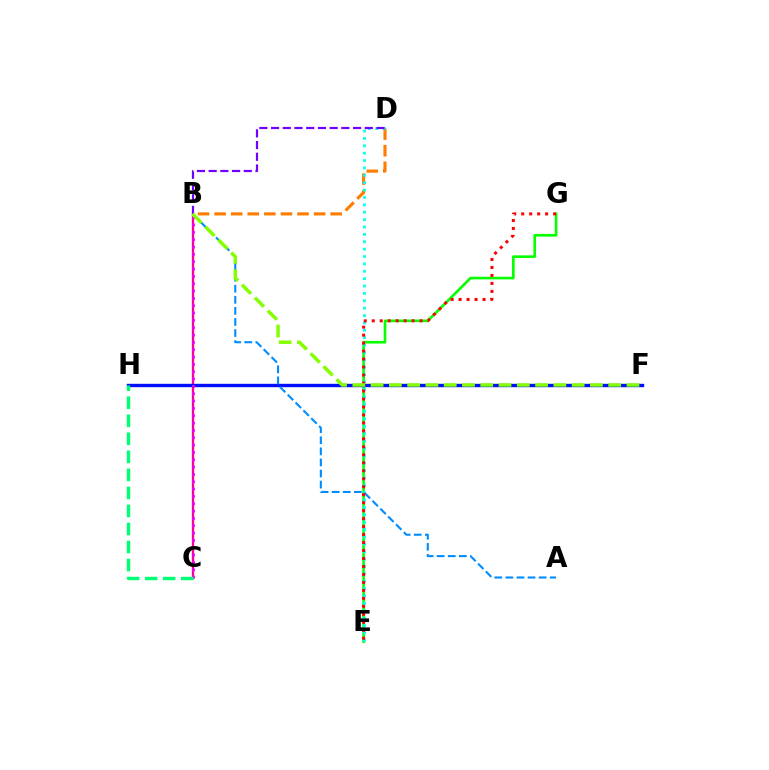{('B', 'D'): [{'color': '#ff7c00', 'line_style': 'dashed', 'thickness': 2.25}, {'color': '#7200ff', 'line_style': 'dashed', 'thickness': 1.59}], ('B', 'C'): [{'color': '#ff0094', 'line_style': 'solid', 'thickness': 1.68}, {'color': '#ee00ff', 'line_style': 'dotted', 'thickness': 1.99}], ('E', 'G'): [{'color': '#08ff00', 'line_style': 'solid', 'thickness': 1.91}, {'color': '#ff0000', 'line_style': 'dotted', 'thickness': 2.17}], ('F', 'H'): [{'color': '#fcf500', 'line_style': 'dashed', 'thickness': 1.98}, {'color': '#0010ff', 'line_style': 'solid', 'thickness': 2.43}], ('D', 'E'): [{'color': '#00fff6', 'line_style': 'dotted', 'thickness': 2.01}], ('A', 'B'): [{'color': '#008cff', 'line_style': 'dashed', 'thickness': 1.51}], ('C', 'H'): [{'color': '#00ff74', 'line_style': 'dashed', 'thickness': 2.45}], ('B', 'F'): [{'color': '#84ff00', 'line_style': 'dashed', 'thickness': 2.48}]}